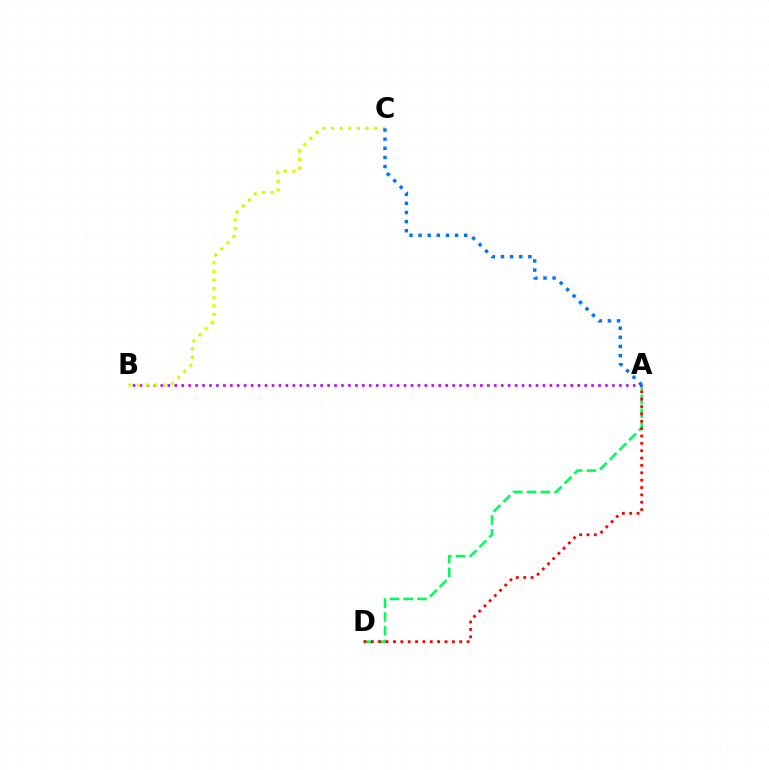{('A', 'D'): [{'color': '#00ff5c', 'line_style': 'dashed', 'thickness': 1.87}, {'color': '#ff0000', 'line_style': 'dotted', 'thickness': 2.0}], ('A', 'B'): [{'color': '#b900ff', 'line_style': 'dotted', 'thickness': 1.89}], ('B', 'C'): [{'color': '#d1ff00', 'line_style': 'dotted', 'thickness': 2.34}], ('A', 'C'): [{'color': '#0074ff', 'line_style': 'dotted', 'thickness': 2.48}]}